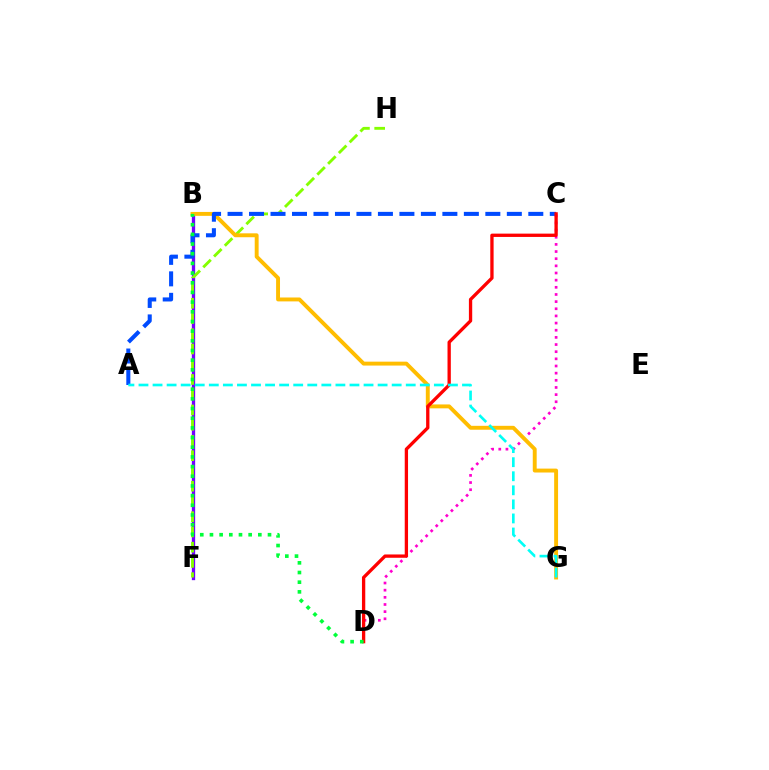{('B', 'F'): [{'color': '#7200ff', 'line_style': 'solid', 'thickness': 2.38}], ('C', 'D'): [{'color': '#ff00cf', 'line_style': 'dotted', 'thickness': 1.94}, {'color': '#ff0000', 'line_style': 'solid', 'thickness': 2.38}], ('F', 'H'): [{'color': '#84ff00', 'line_style': 'dashed', 'thickness': 2.07}], ('B', 'G'): [{'color': '#ffbd00', 'line_style': 'solid', 'thickness': 2.81}], ('A', 'C'): [{'color': '#004bff', 'line_style': 'dashed', 'thickness': 2.92}], ('B', 'D'): [{'color': '#00ff39', 'line_style': 'dotted', 'thickness': 2.63}], ('A', 'G'): [{'color': '#00fff6', 'line_style': 'dashed', 'thickness': 1.91}]}